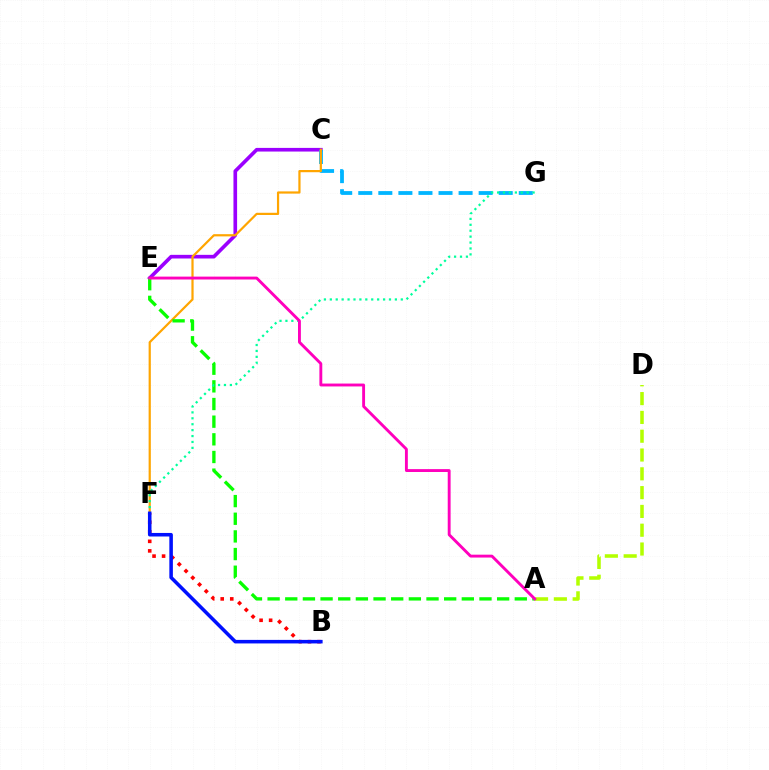{('C', 'E'): [{'color': '#9b00ff', 'line_style': 'solid', 'thickness': 2.63}], ('B', 'F'): [{'color': '#ff0000', 'line_style': 'dotted', 'thickness': 2.59}, {'color': '#0010ff', 'line_style': 'solid', 'thickness': 2.55}], ('C', 'G'): [{'color': '#00b5ff', 'line_style': 'dashed', 'thickness': 2.73}], ('C', 'F'): [{'color': '#ffa500', 'line_style': 'solid', 'thickness': 1.59}], ('A', 'E'): [{'color': '#08ff00', 'line_style': 'dashed', 'thickness': 2.4}, {'color': '#ff00bd', 'line_style': 'solid', 'thickness': 2.07}], ('A', 'D'): [{'color': '#b3ff00', 'line_style': 'dashed', 'thickness': 2.55}], ('F', 'G'): [{'color': '#00ff9d', 'line_style': 'dotted', 'thickness': 1.61}]}